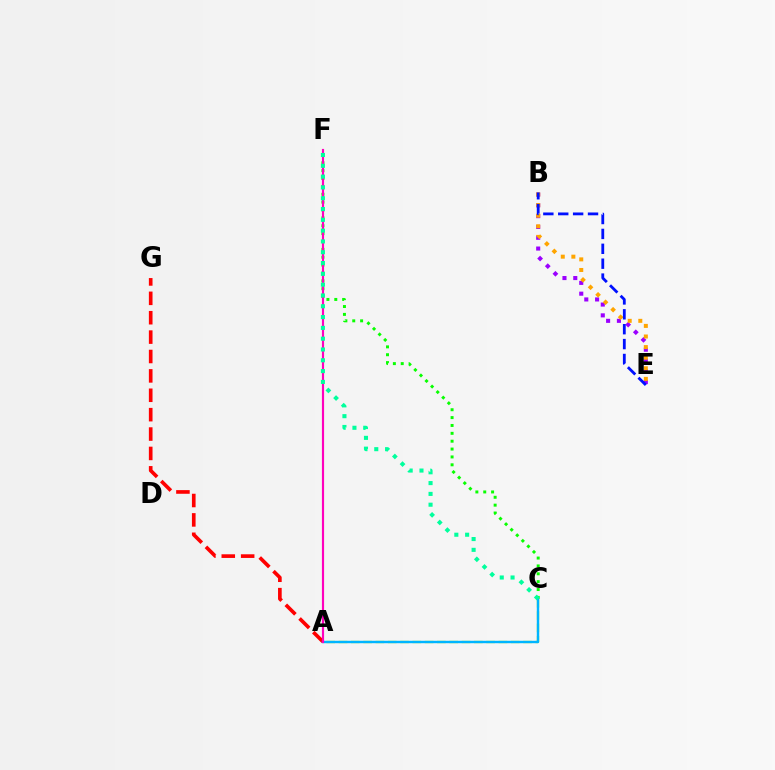{('B', 'E'): [{'color': '#9b00ff', 'line_style': 'dotted', 'thickness': 2.94}, {'color': '#ffa500', 'line_style': 'dotted', 'thickness': 2.88}, {'color': '#0010ff', 'line_style': 'dashed', 'thickness': 2.02}], ('A', 'G'): [{'color': '#ff0000', 'line_style': 'dashed', 'thickness': 2.63}], ('A', 'C'): [{'color': '#b3ff00', 'line_style': 'dashed', 'thickness': 1.67}, {'color': '#00b5ff', 'line_style': 'solid', 'thickness': 1.74}], ('C', 'F'): [{'color': '#08ff00', 'line_style': 'dotted', 'thickness': 2.14}, {'color': '#00ff9d', 'line_style': 'dotted', 'thickness': 2.94}], ('A', 'F'): [{'color': '#ff00bd', 'line_style': 'solid', 'thickness': 1.56}]}